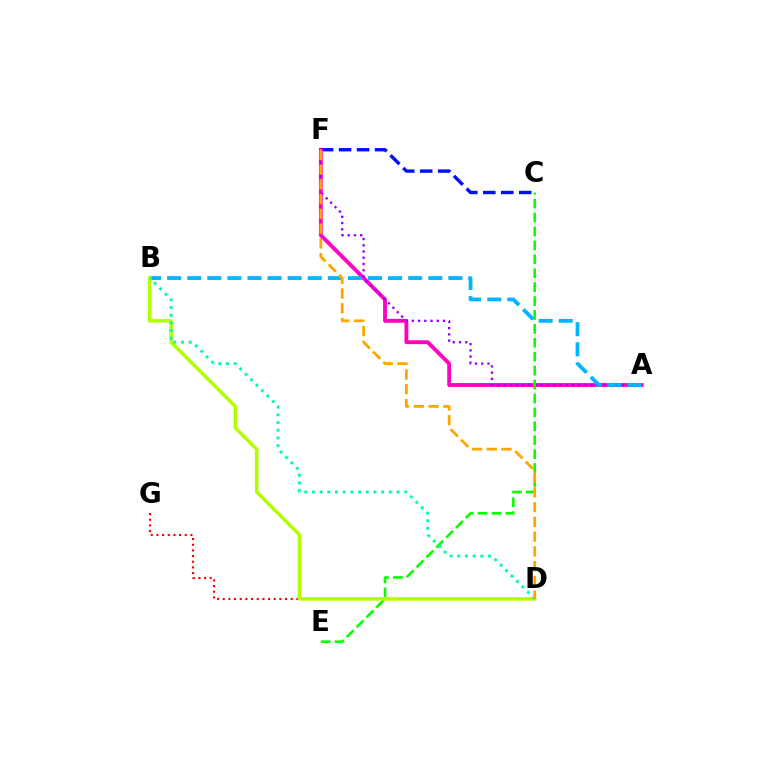{('C', 'F'): [{'color': '#0010ff', 'line_style': 'dashed', 'thickness': 2.44}], ('A', 'F'): [{'color': '#ff00bd', 'line_style': 'solid', 'thickness': 2.77}, {'color': '#9b00ff', 'line_style': 'dotted', 'thickness': 1.69}], ('A', 'B'): [{'color': '#00b5ff', 'line_style': 'dashed', 'thickness': 2.73}], ('C', 'E'): [{'color': '#08ff00', 'line_style': 'dashed', 'thickness': 1.89}], ('D', 'G'): [{'color': '#ff0000', 'line_style': 'dotted', 'thickness': 1.54}], ('B', 'D'): [{'color': '#b3ff00', 'line_style': 'solid', 'thickness': 2.54}, {'color': '#00ff9d', 'line_style': 'dotted', 'thickness': 2.09}], ('D', 'F'): [{'color': '#ffa500', 'line_style': 'dashed', 'thickness': 2.0}]}